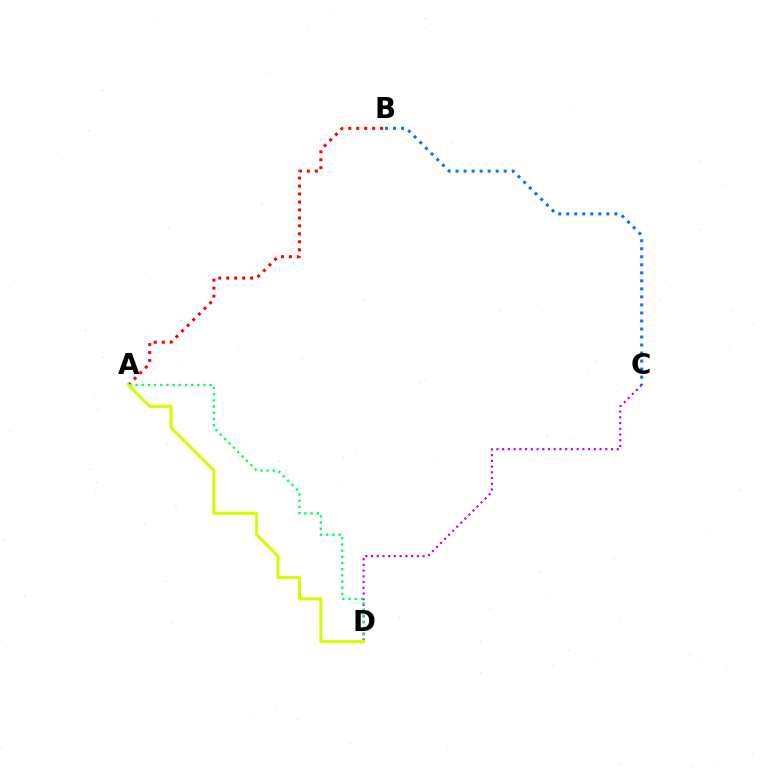{('B', 'C'): [{'color': '#0074ff', 'line_style': 'dotted', 'thickness': 2.18}], ('A', 'B'): [{'color': '#ff0000', 'line_style': 'dotted', 'thickness': 2.16}], ('C', 'D'): [{'color': '#b900ff', 'line_style': 'dotted', 'thickness': 1.56}], ('A', 'D'): [{'color': '#00ff5c', 'line_style': 'dotted', 'thickness': 1.68}, {'color': '#d1ff00', 'line_style': 'solid', 'thickness': 2.2}]}